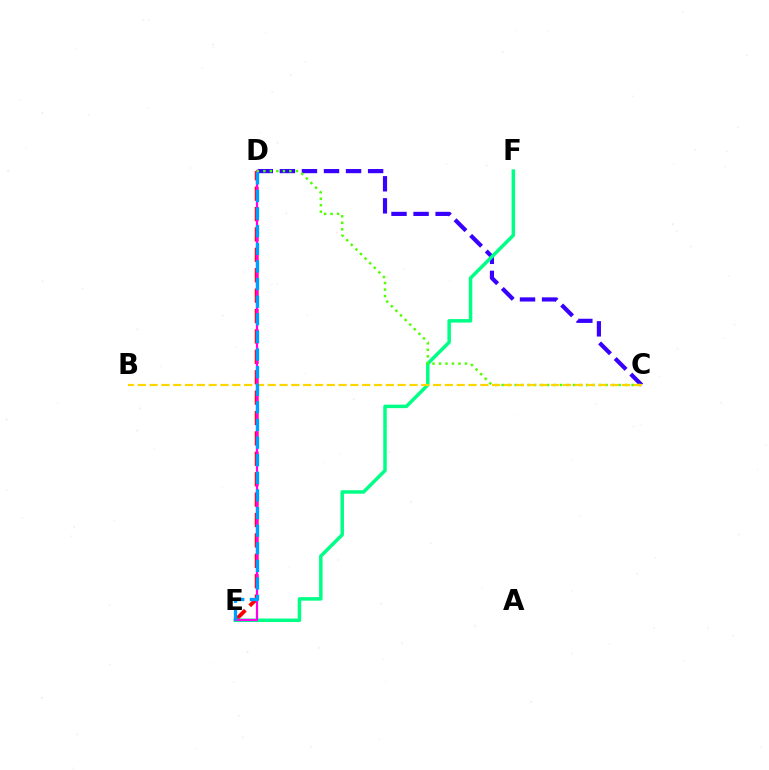{('D', 'E'): [{'color': '#ff0000', 'line_style': 'dashed', 'thickness': 2.77}, {'color': '#ff00ed', 'line_style': 'solid', 'thickness': 1.58}, {'color': '#009eff', 'line_style': 'dashed', 'thickness': 2.39}], ('C', 'D'): [{'color': '#3700ff', 'line_style': 'dashed', 'thickness': 3.0}, {'color': '#4fff00', 'line_style': 'dotted', 'thickness': 1.77}], ('E', 'F'): [{'color': '#00ff86', 'line_style': 'solid', 'thickness': 2.51}], ('B', 'C'): [{'color': '#ffd500', 'line_style': 'dashed', 'thickness': 1.6}]}